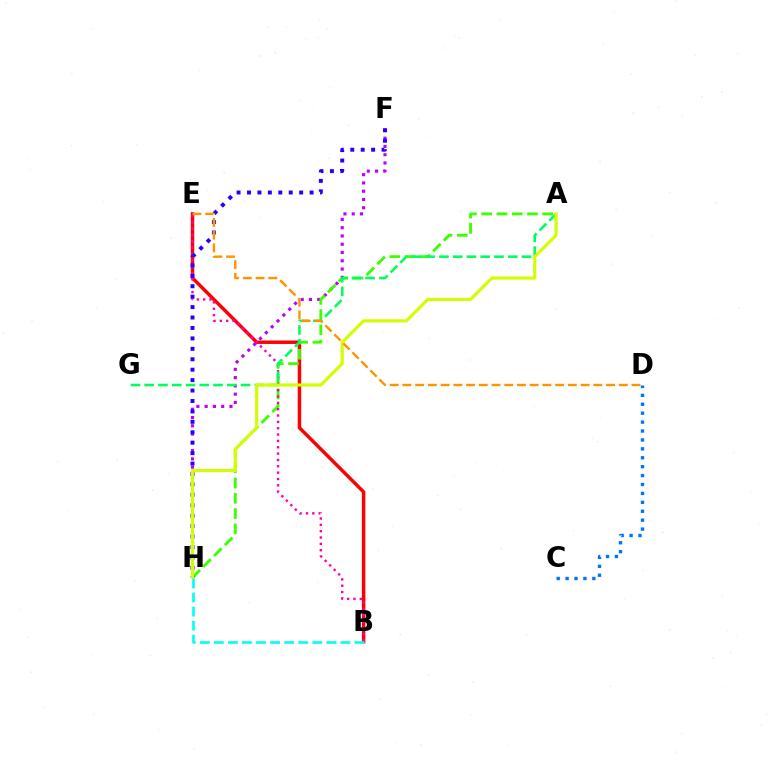{('B', 'E'): [{'color': '#ff0000', 'line_style': 'solid', 'thickness': 2.49}, {'color': '#ff00ac', 'line_style': 'dotted', 'thickness': 1.72}], ('F', 'H'): [{'color': '#b900ff', 'line_style': 'dotted', 'thickness': 2.25}, {'color': '#2500ff', 'line_style': 'dotted', 'thickness': 2.83}], ('C', 'D'): [{'color': '#0074ff', 'line_style': 'dotted', 'thickness': 2.42}], ('A', 'H'): [{'color': '#3dff00', 'line_style': 'dashed', 'thickness': 2.07}, {'color': '#d1ff00', 'line_style': 'solid', 'thickness': 2.26}], ('A', 'G'): [{'color': '#00ff5c', 'line_style': 'dashed', 'thickness': 1.87}], ('D', 'E'): [{'color': '#ff9400', 'line_style': 'dashed', 'thickness': 1.73}], ('B', 'H'): [{'color': '#00fff6', 'line_style': 'dashed', 'thickness': 1.91}]}